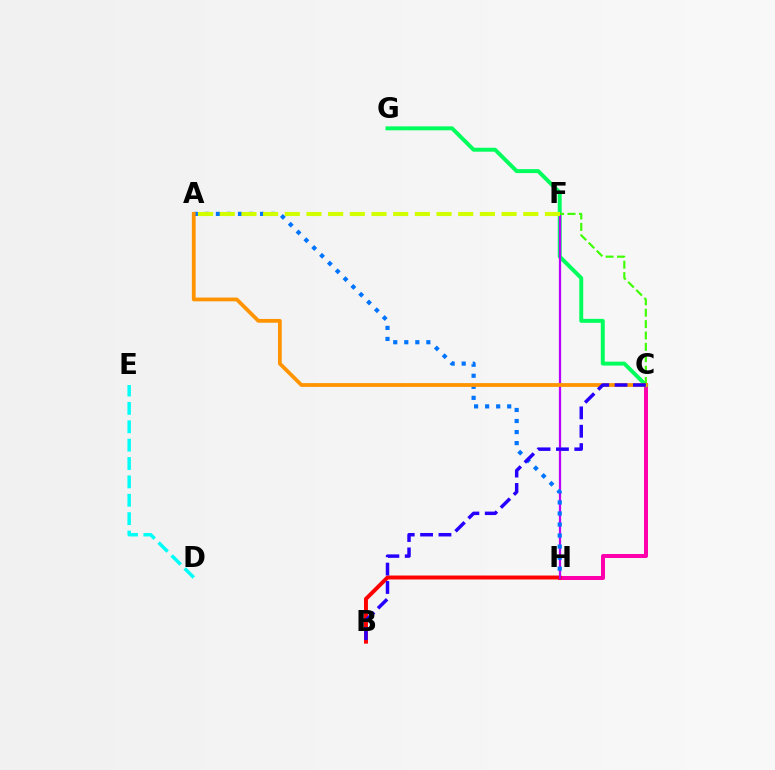{('C', 'H'): [{'color': '#ff00ac', 'line_style': 'solid', 'thickness': 2.87}], ('B', 'H'): [{'color': '#ff0000', 'line_style': 'solid', 'thickness': 2.84}], ('C', 'G'): [{'color': '#00ff5c', 'line_style': 'solid', 'thickness': 2.84}], ('D', 'E'): [{'color': '#00fff6', 'line_style': 'dashed', 'thickness': 2.5}], ('F', 'H'): [{'color': '#b900ff', 'line_style': 'solid', 'thickness': 1.61}], ('C', 'F'): [{'color': '#3dff00', 'line_style': 'dashed', 'thickness': 1.55}], ('A', 'H'): [{'color': '#0074ff', 'line_style': 'dotted', 'thickness': 3.0}], ('A', 'C'): [{'color': '#ff9400', 'line_style': 'solid', 'thickness': 2.71}], ('B', 'C'): [{'color': '#2500ff', 'line_style': 'dashed', 'thickness': 2.5}], ('A', 'F'): [{'color': '#d1ff00', 'line_style': 'dashed', 'thickness': 2.94}]}